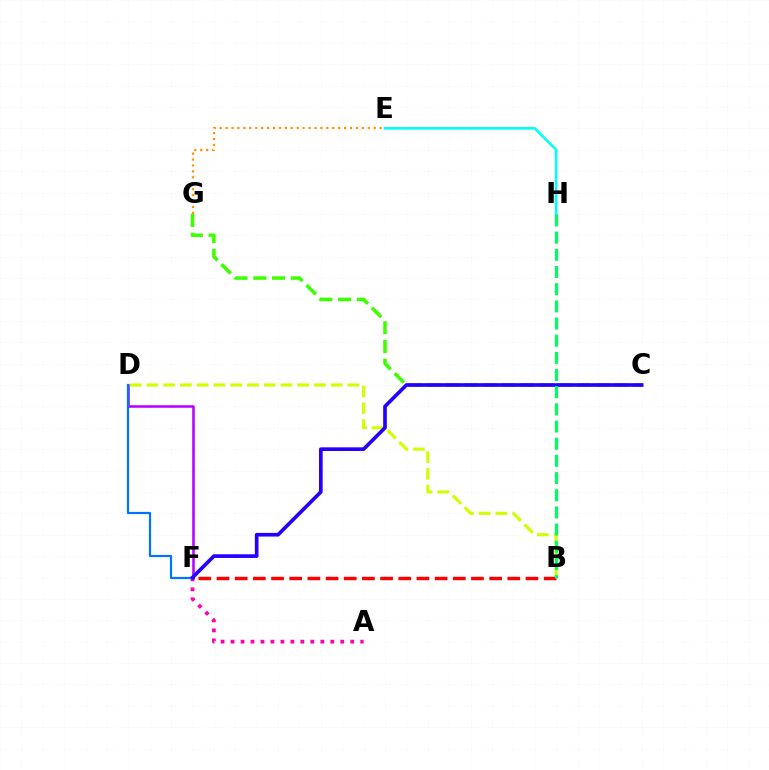{('E', 'H'): [{'color': '#00fff6', 'line_style': 'solid', 'thickness': 1.86}], ('C', 'G'): [{'color': '#3dff00', 'line_style': 'dashed', 'thickness': 2.54}], ('A', 'F'): [{'color': '#ff00ac', 'line_style': 'dotted', 'thickness': 2.71}], ('D', 'F'): [{'color': '#b900ff', 'line_style': 'solid', 'thickness': 1.84}, {'color': '#0074ff', 'line_style': 'solid', 'thickness': 1.59}], ('B', 'D'): [{'color': '#d1ff00', 'line_style': 'dashed', 'thickness': 2.28}], ('C', 'F'): [{'color': '#2500ff', 'line_style': 'solid', 'thickness': 2.64}], ('B', 'F'): [{'color': '#ff0000', 'line_style': 'dashed', 'thickness': 2.47}], ('B', 'H'): [{'color': '#00ff5c', 'line_style': 'dashed', 'thickness': 2.33}], ('E', 'G'): [{'color': '#ff9400', 'line_style': 'dotted', 'thickness': 1.61}]}